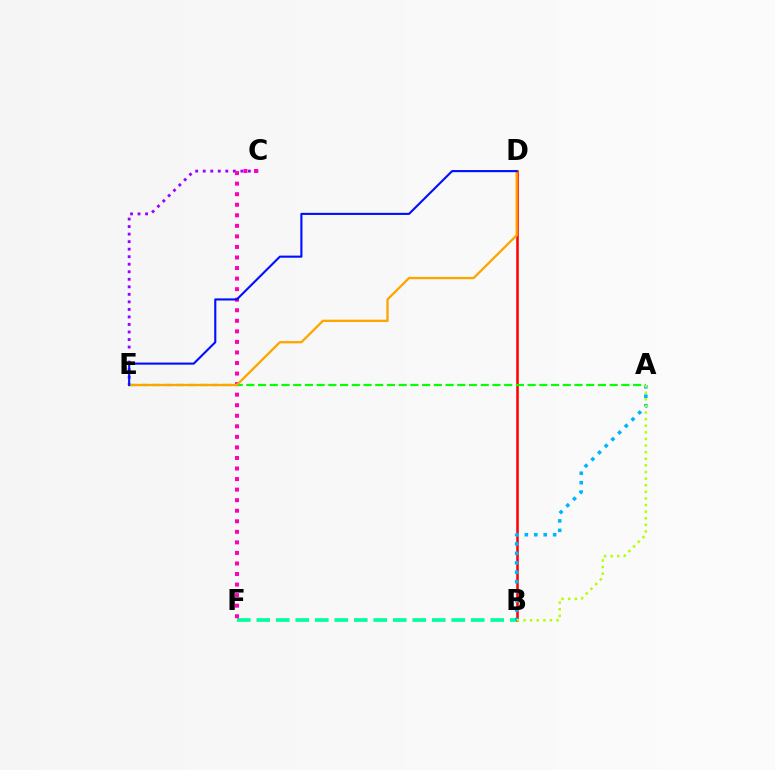{('B', 'F'): [{'color': '#00ff9d', 'line_style': 'dashed', 'thickness': 2.65}], ('B', 'D'): [{'color': '#ff0000', 'line_style': 'solid', 'thickness': 1.83}], ('C', 'E'): [{'color': '#9b00ff', 'line_style': 'dotted', 'thickness': 2.05}], ('C', 'F'): [{'color': '#ff00bd', 'line_style': 'dotted', 'thickness': 2.87}], ('A', 'B'): [{'color': '#00b5ff', 'line_style': 'dotted', 'thickness': 2.57}, {'color': '#b3ff00', 'line_style': 'dotted', 'thickness': 1.79}], ('A', 'E'): [{'color': '#08ff00', 'line_style': 'dashed', 'thickness': 1.59}], ('D', 'E'): [{'color': '#ffa500', 'line_style': 'solid', 'thickness': 1.67}, {'color': '#0010ff', 'line_style': 'solid', 'thickness': 1.52}]}